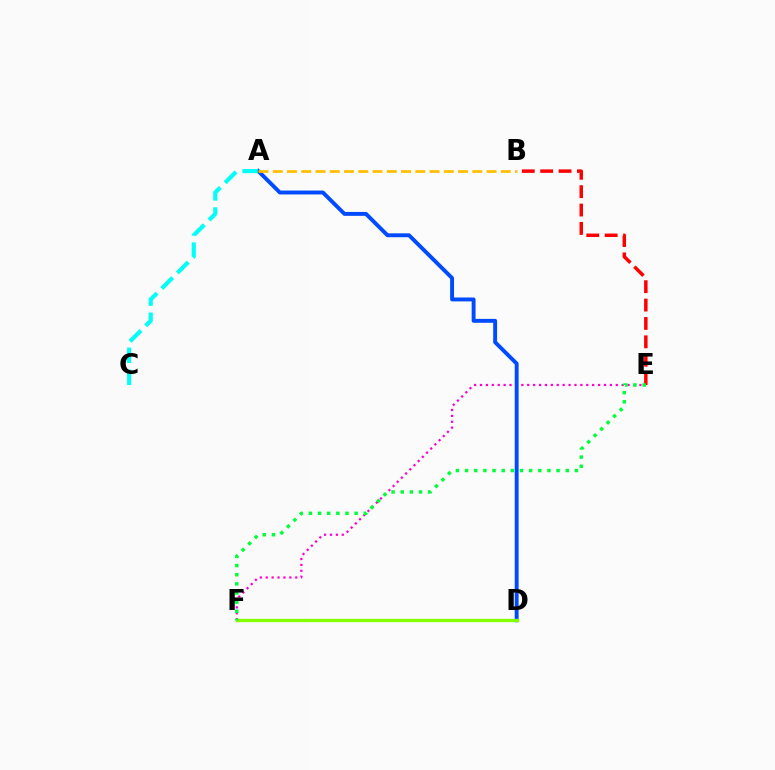{('E', 'F'): [{'color': '#ff00cf', 'line_style': 'dotted', 'thickness': 1.6}, {'color': '#00ff39', 'line_style': 'dotted', 'thickness': 2.49}], ('B', 'E'): [{'color': '#ff0000', 'line_style': 'dashed', 'thickness': 2.5}], ('A', 'D'): [{'color': '#004bff', 'line_style': 'solid', 'thickness': 2.81}], ('D', 'F'): [{'color': '#7200ff', 'line_style': 'dotted', 'thickness': 1.84}, {'color': '#84ff00', 'line_style': 'solid', 'thickness': 2.4}], ('A', 'B'): [{'color': '#ffbd00', 'line_style': 'dashed', 'thickness': 1.94}], ('A', 'C'): [{'color': '#00fff6', 'line_style': 'dashed', 'thickness': 2.99}]}